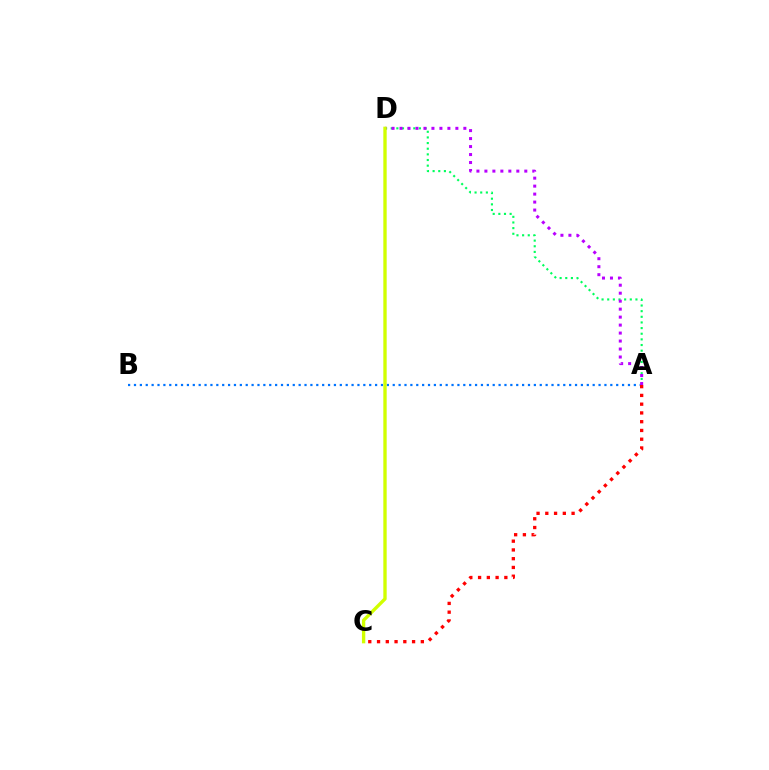{('A', 'B'): [{'color': '#0074ff', 'line_style': 'dotted', 'thickness': 1.6}], ('A', 'D'): [{'color': '#00ff5c', 'line_style': 'dotted', 'thickness': 1.53}, {'color': '#b900ff', 'line_style': 'dotted', 'thickness': 2.17}], ('A', 'C'): [{'color': '#ff0000', 'line_style': 'dotted', 'thickness': 2.38}], ('C', 'D'): [{'color': '#d1ff00', 'line_style': 'solid', 'thickness': 2.41}]}